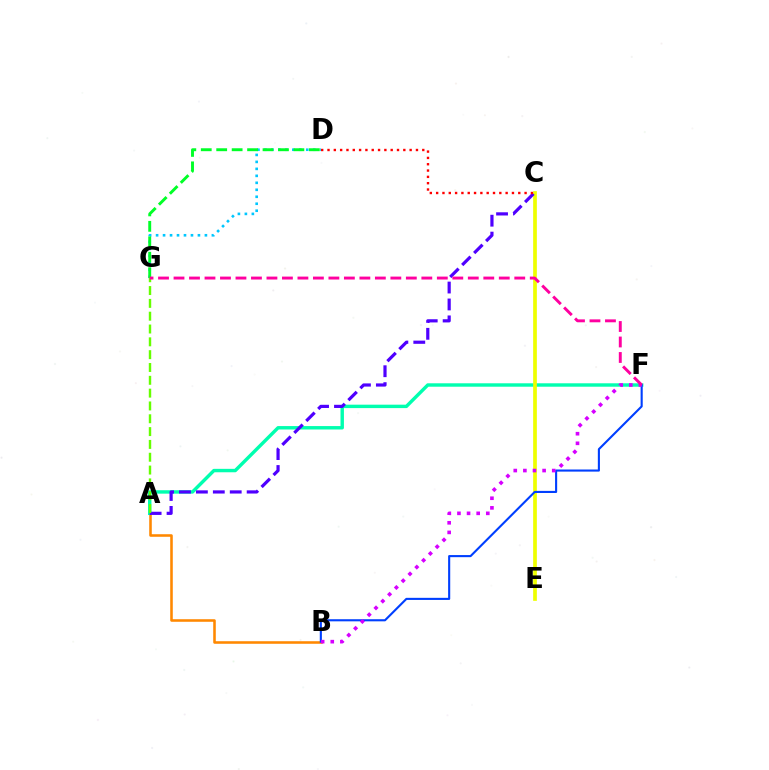{('D', 'G'): [{'color': '#00c7ff', 'line_style': 'dotted', 'thickness': 1.9}, {'color': '#00ff27', 'line_style': 'dashed', 'thickness': 2.1}], ('A', 'B'): [{'color': '#ff8800', 'line_style': 'solid', 'thickness': 1.84}], ('A', 'F'): [{'color': '#00ffaf', 'line_style': 'solid', 'thickness': 2.47}], ('C', 'E'): [{'color': '#eeff00', 'line_style': 'solid', 'thickness': 2.67}], ('A', 'C'): [{'color': '#4f00ff', 'line_style': 'dashed', 'thickness': 2.3}], ('C', 'D'): [{'color': '#ff0000', 'line_style': 'dotted', 'thickness': 1.72}], ('B', 'F'): [{'color': '#003fff', 'line_style': 'solid', 'thickness': 1.52}, {'color': '#d600ff', 'line_style': 'dotted', 'thickness': 2.61}], ('A', 'G'): [{'color': '#66ff00', 'line_style': 'dashed', 'thickness': 1.74}], ('F', 'G'): [{'color': '#ff00a0', 'line_style': 'dashed', 'thickness': 2.1}]}